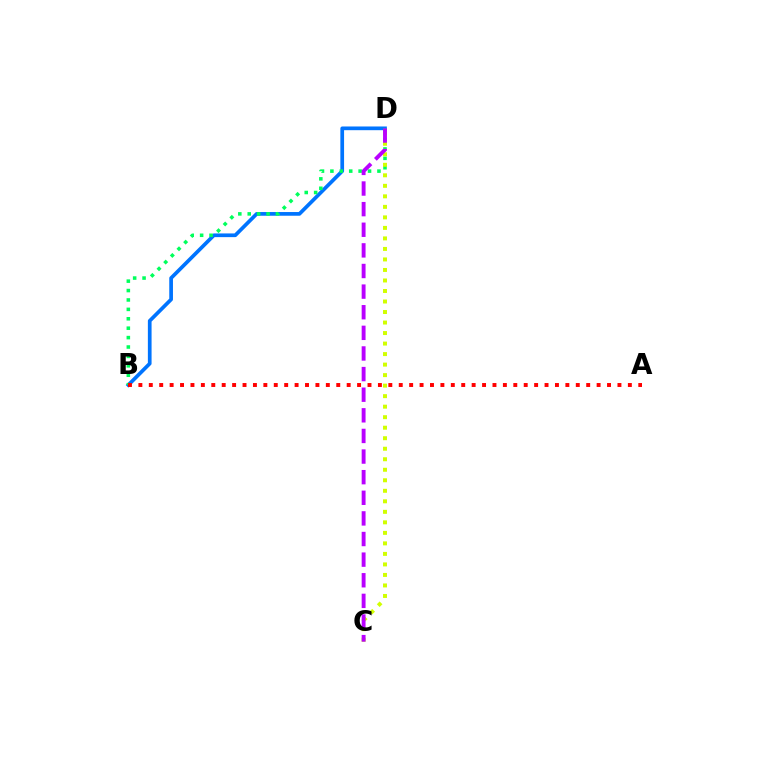{('B', 'D'): [{'color': '#0074ff', 'line_style': 'solid', 'thickness': 2.67}, {'color': '#00ff5c', 'line_style': 'dotted', 'thickness': 2.56}], ('C', 'D'): [{'color': '#d1ff00', 'line_style': 'dotted', 'thickness': 2.86}, {'color': '#b900ff', 'line_style': 'dashed', 'thickness': 2.8}], ('A', 'B'): [{'color': '#ff0000', 'line_style': 'dotted', 'thickness': 2.83}]}